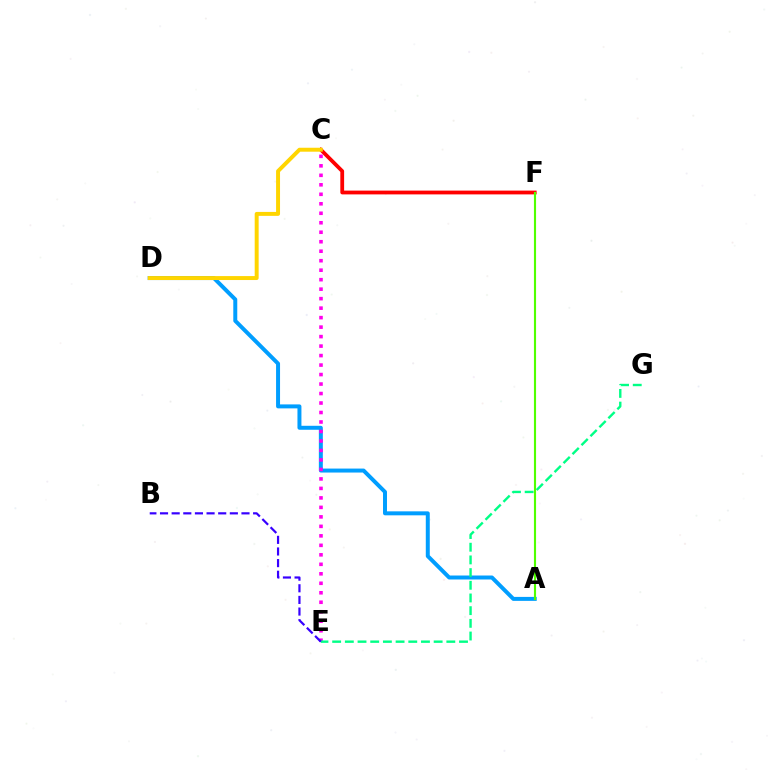{('C', 'F'): [{'color': '#ff0000', 'line_style': 'solid', 'thickness': 2.73}], ('A', 'D'): [{'color': '#009eff', 'line_style': 'solid', 'thickness': 2.86}], ('C', 'D'): [{'color': '#ffd500', 'line_style': 'solid', 'thickness': 2.85}], ('C', 'E'): [{'color': '#ff00ed', 'line_style': 'dotted', 'thickness': 2.58}], ('E', 'G'): [{'color': '#00ff86', 'line_style': 'dashed', 'thickness': 1.72}], ('A', 'F'): [{'color': '#4fff00', 'line_style': 'solid', 'thickness': 1.53}], ('B', 'E'): [{'color': '#3700ff', 'line_style': 'dashed', 'thickness': 1.58}]}